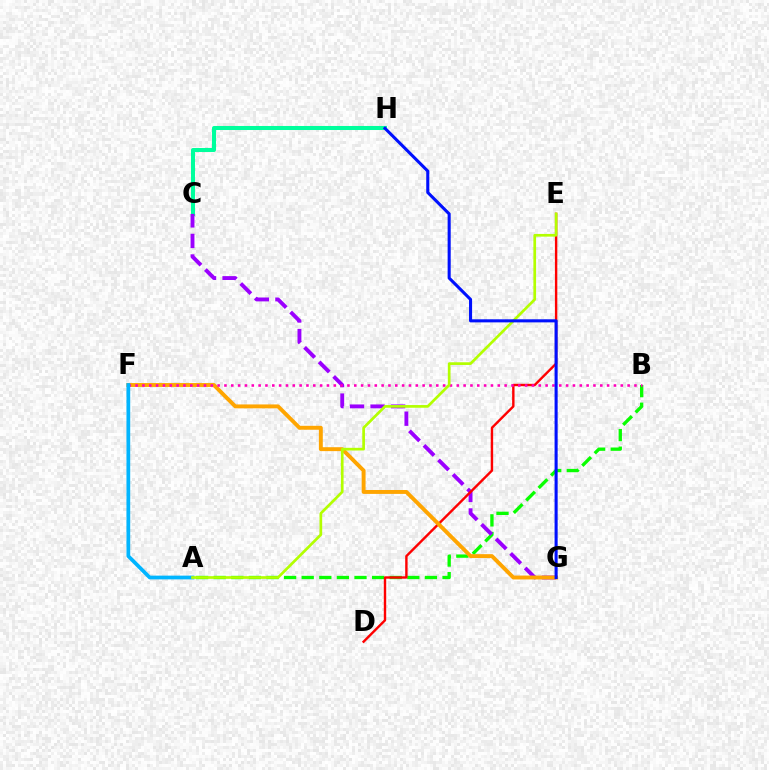{('C', 'H'): [{'color': '#00ff9d', 'line_style': 'solid', 'thickness': 2.9}], ('A', 'B'): [{'color': '#08ff00', 'line_style': 'dashed', 'thickness': 2.39}], ('C', 'G'): [{'color': '#9b00ff', 'line_style': 'dashed', 'thickness': 2.79}], ('D', 'E'): [{'color': '#ff0000', 'line_style': 'solid', 'thickness': 1.73}], ('F', 'G'): [{'color': '#ffa500', 'line_style': 'solid', 'thickness': 2.81}], ('B', 'F'): [{'color': '#ff00bd', 'line_style': 'dotted', 'thickness': 1.86}], ('A', 'F'): [{'color': '#00b5ff', 'line_style': 'solid', 'thickness': 2.69}], ('A', 'E'): [{'color': '#b3ff00', 'line_style': 'solid', 'thickness': 1.94}], ('G', 'H'): [{'color': '#0010ff', 'line_style': 'solid', 'thickness': 2.21}]}